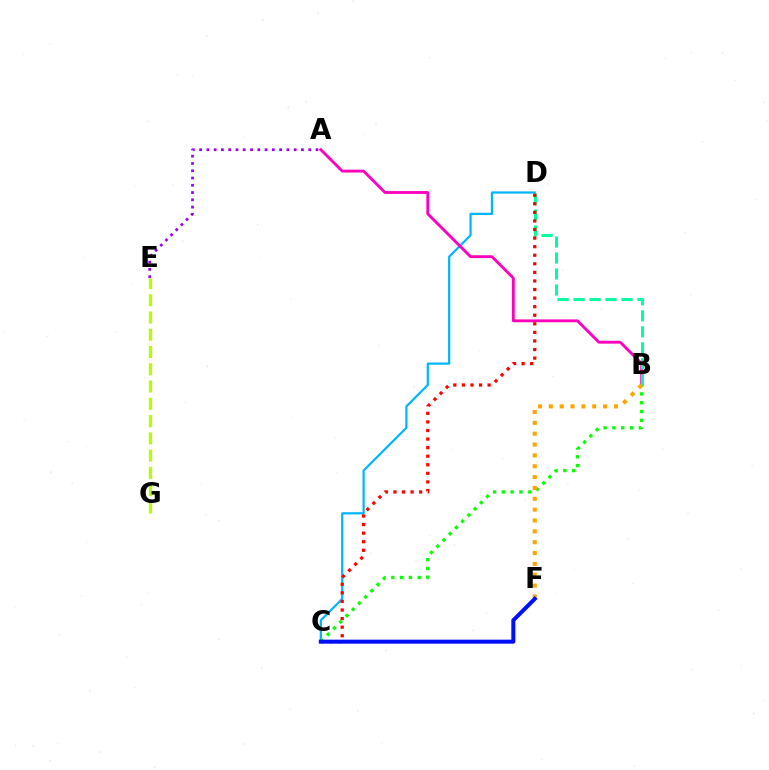{('E', 'G'): [{'color': '#b3ff00', 'line_style': 'dashed', 'thickness': 2.35}], ('C', 'D'): [{'color': '#00b5ff', 'line_style': 'solid', 'thickness': 1.6}, {'color': '#ff0000', 'line_style': 'dotted', 'thickness': 2.33}], ('A', 'B'): [{'color': '#ff00bd', 'line_style': 'solid', 'thickness': 2.05}], ('B', 'C'): [{'color': '#08ff00', 'line_style': 'dotted', 'thickness': 2.39}], ('A', 'E'): [{'color': '#9b00ff', 'line_style': 'dotted', 'thickness': 1.98}], ('B', 'D'): [{'color': '#00ff9d', 'line_style': 'dashed', 'thickness': 2.17}], ('B', 'F'): [{'color': '#ffa500', 'line_style': 'dotted', 'thickness': 2.95}], ('C', 'F'): [{'color': '#0010ff', 'line_style': 'solid', 'thickness': 2.89}]}